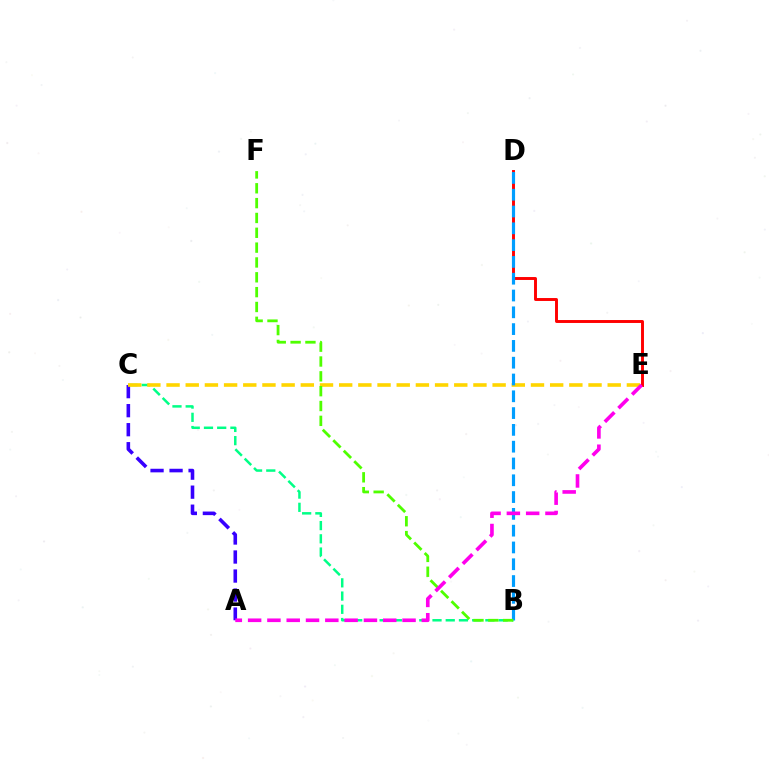{('D', 'E'): [{'color': '#ff0000', 'line_style': 'solid', 'thickness': 2.11}], ('A', 'C'): [{'color': '#3700ff', 'line_style': 'dashed', 'thickness': 2.58}], ('B', 'C'): [{'color': '#00ff86', 'line_style': 'dashed', 'thickness': 1.8}], ('C', 'E'): [{'color': '#ffd500', 'line_style': 'dashed', 'thickness': 2.61}], ('B', 'D'): [{'color': '#009eff', 'line_style': 'dashed', 'thickness': 2.28}], ('B', 'F'): [{'color': '#4fff00', 'line_style': 'dashed', 'thickness': 2.02}], ('A', 'E'): [{'color': '#ff00ed', 'line_style': 'dashed', 'thickness': 2.62}]}